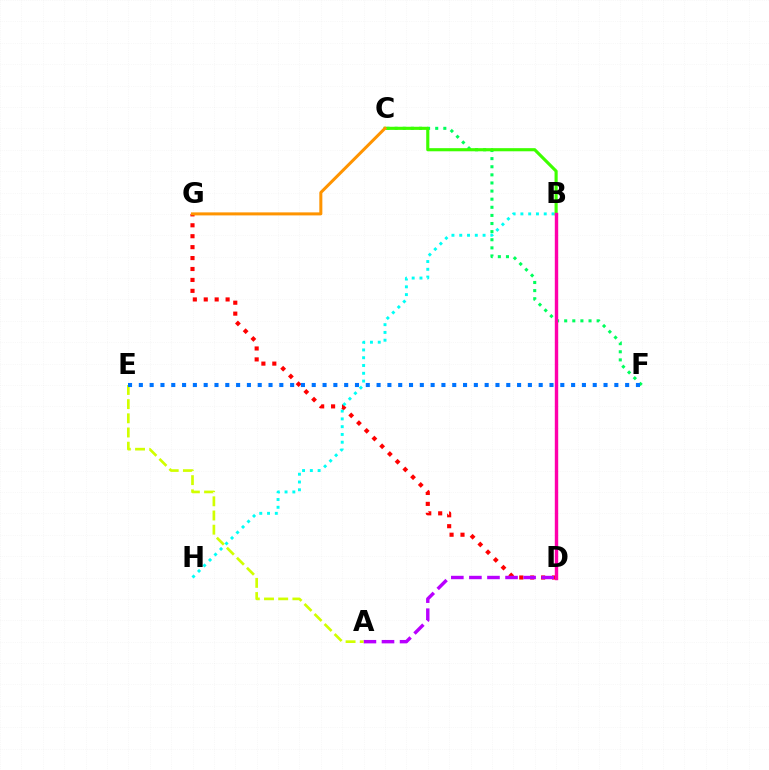{('D', 'G'): [{'color': '#ff0000', 'line_style': 'dotted', 'thickness': 2.97}], ('C', 'F'): [{'color': '#00ff5c', 'line_style': 'dotted', 'thickness': 2.2}], ('B', 'D'): [{'color': '#2500ff', 'line_style': 'dotted', 'thickness': 2.0}, {'color': '#ff00ac', 'line_style': 'solid', 'thickness': 2.45}], ('A', 'D'): [{'color': '#b900ff', 'line_style': 'dashed', 'thickness': 2.46}], ('A', 'E'): [{'color': '#d1ff00', 'line_style': 'dashed', 'thickness': 1.93}], ('B', 'H'): [{'color': '#00fff6', 'line_style': 'dotted', 'thickness': 2.11}], ('B', 'C'): [{'color': '#3dff00', 'line_style': 'solid', 'thickness': 2.25}], ('E', 'F'): [{'color': '#0074ff', 'line_style': 'dotted', 'thickness': 2.94}], ('C', 'G'): [{'color': '#ff9400', 'line_style': 'solid', 'thickness': 2.18}]}